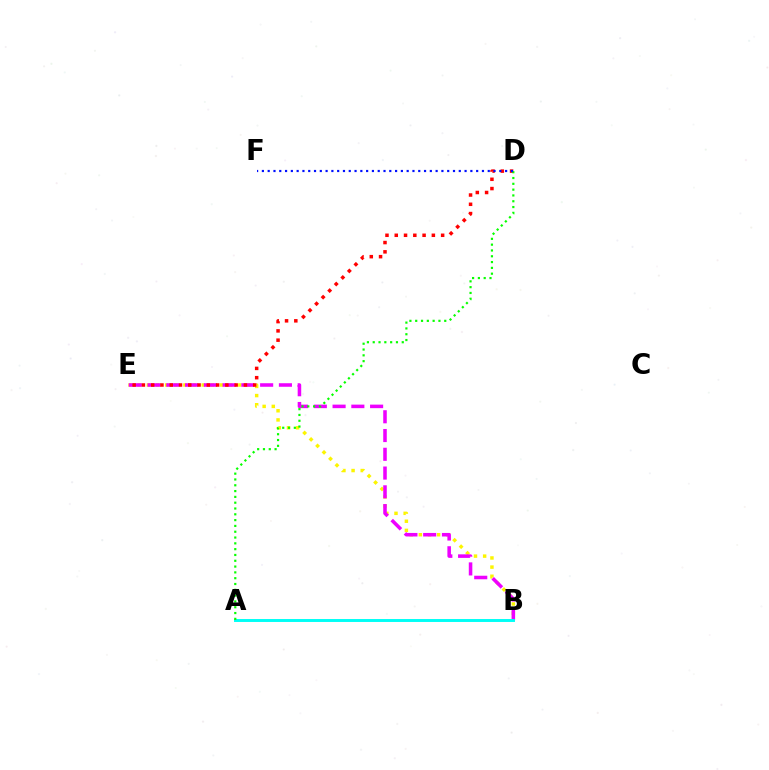{('B', 'E'): [{'color': '#fcf500', 'line_style': 'dotted', 'thickness': 2.48}, {'color': '#ee00ff', 'line_style': 'dashed', 'thickness': 2.55}], ('A', 'B'): [{'color': '#00fff6', 'line_style': 'solid', 'thickness': 2.12}], ('D', 'E'): [{'color': '#ff0000', 'line_style': 'dotted', 'thickness': 2.52}], ('A', 'D'): [{'color': '#08ff00', 'line_style': 'dotted', 'thickness': 1.58}], ('D', 'F'): [{'color': '#0010ff', 'line_style': 'dotted', 'thickness': 1.57}]}